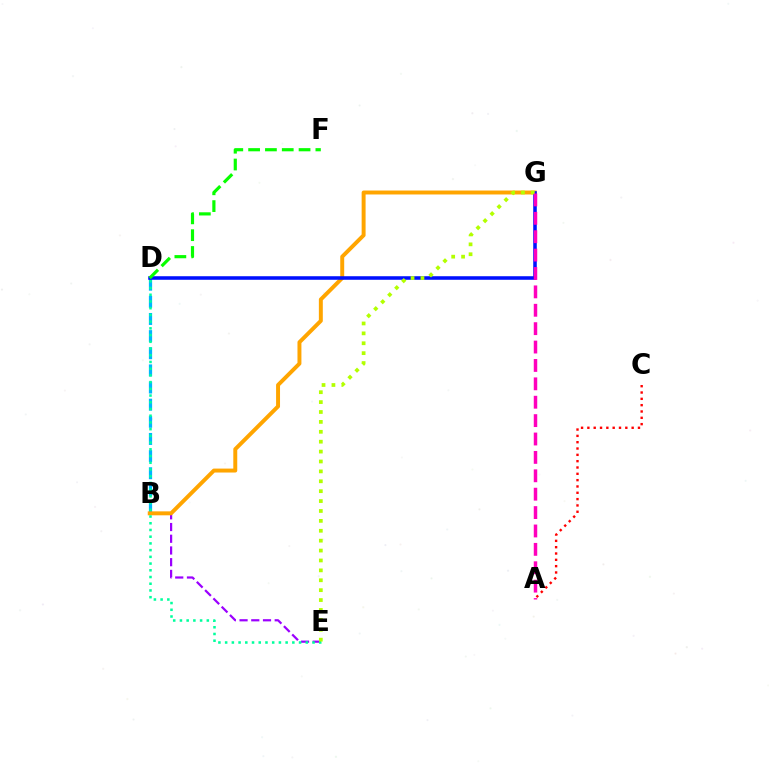{('B', 'E'): [{'color': '#9b00ff', 'line_style': 'dashed', 'thickness': 1.59}], ('B', 'D'): [{'color': '#00b5ff', 'line_style': 'dashed', 'thickness': 2.33}], ('B', 'G'): [{'color': '#ffa500', 'line_style': 'solid', 'thickness': 2.84}], ('D', 'E'): [{'color': '#00ff9d', 'line_style': 'dotted', 'thickness': 1.83}], ('A', 'C'): [{'color': '#ff0000', 'line_style': 'dotted', 'thickness': 1.72}], ('D', 'G'): [{'color': '#0010ff', 'line_style': 'solid', 'thickness': 2.56}], ('E', 'G'): [{'color': '#b3ff00', 'line_style': 'dotted', 'thickness': 2.69}], ('A', 'G'): [{'color': '#ff00bd', 'line_style': 'dashed', 'thickness': 2.5}], ('D', 'F'): [{'color': '#08ff00', 'line_style': 'dashed', 'thickness': 2.28}]}